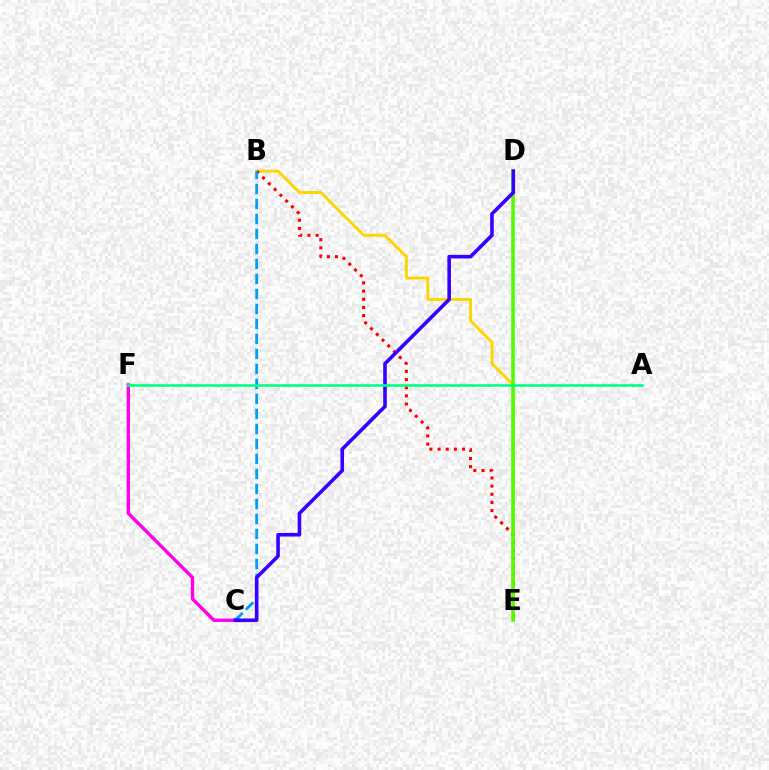{('B', 'E'): [{'color': '#ffd500', 'line_style': 'solid', 'thickness': 2.1}, {'color': '#ff0000', 'line_style': 'dotted', 'thickness': 2.22}], ('D', 'E'): [{'color': '#4fff00', 'line_style': 'solid', 'thickness': 2.58}], ('C', 'F'): [{'color': '#ff00ed', 'line_style': 'solid', 'thickness': 2.43}], ('B', 'C'): [{'color': '#009eff', 'line_style': 'dashed', 'thickness': 2.04}], ('C', 'D'): [{'color': '#3700ff', 'line_style': 'solid', 'thickness': 2.59}], ('A', 'F'): [{'color': '#00ff86', 'line_style': 'solid', 'thickness': 1.89}]}